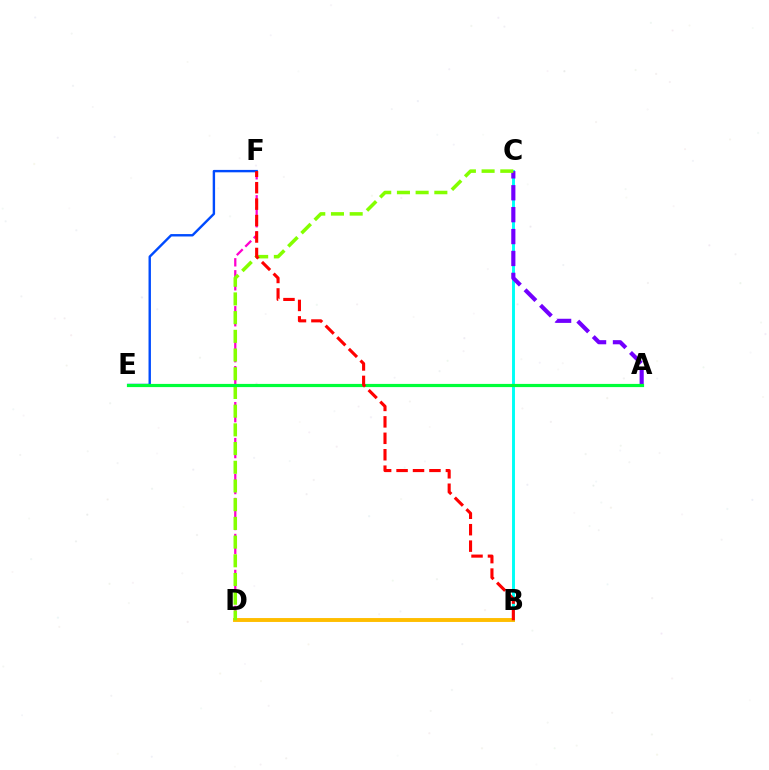{('B', 'C'): [{'color': '#00fff6', 'line_style': 'solid', 'thickness': 2.11}], ('D', 'F'): [{'color': '#ff00cf', 'line_style': 'dashed', 'thickness': 1.63}], ('B', 'D'): [{'color': '#ffbd00', 'line_style': 'solid', 'thickness': 2.81}], ('E', 'F'): [{'color': '#004bff', 'line_style': 'solid', 'thickness': 1.73}], ('A', 'C'): [{'color': '#7200ff', 'line_style': 'dashed', 'thickness': 2.98}], ('C', 'D'): [{'color': '#84ff00', 'line_style': 'dashed', 'thickness': 2.54}], ('A', 'E'): [{'color': '#00ff39', 'line_style': 'solid', 'thickness': 2.3}], ('B', 'F'): [{'color': '#ff0000', 'line_style': 'dashed', 'thickness': 2.23}]}